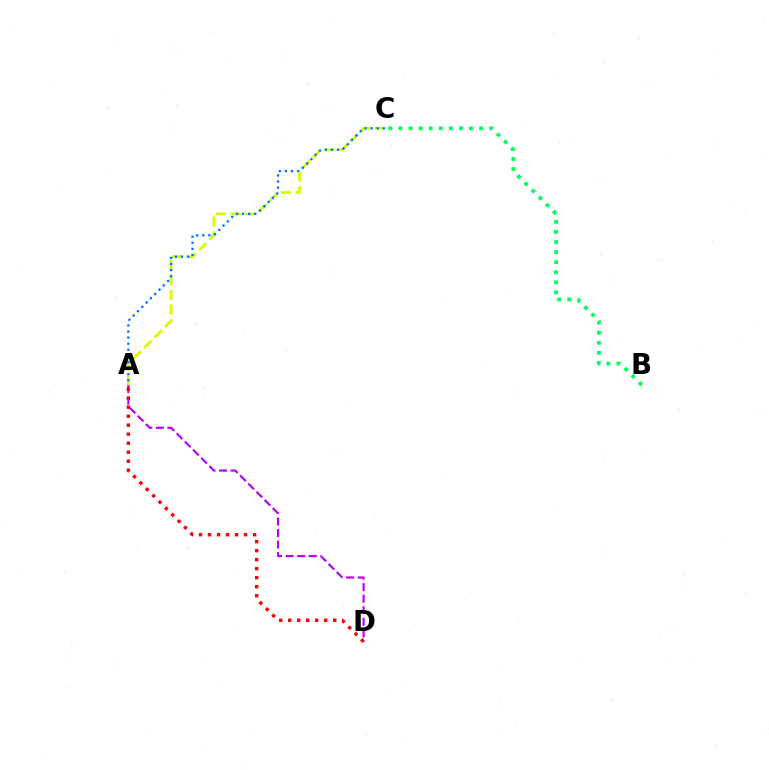{('A', 'C'): [{'color': '#d1ff00', 'line_style': 'dashed', 'thickness': 2.01}, {'color': '#0074ff', 'line_style': 'dotted', 'thickness': 1.65}], ('A', 'D'): [{'color': '#b900ff', 'line_style': 'dashed', 'thickness': 1.57}, {'color': '#ff0000', 'line_style': 'dotted', 'thickness': 2.45}], ('B', 'C'): [{'color': '#00ff5c', 'line_style': 'dotted', 'thickness': 2.74}]}